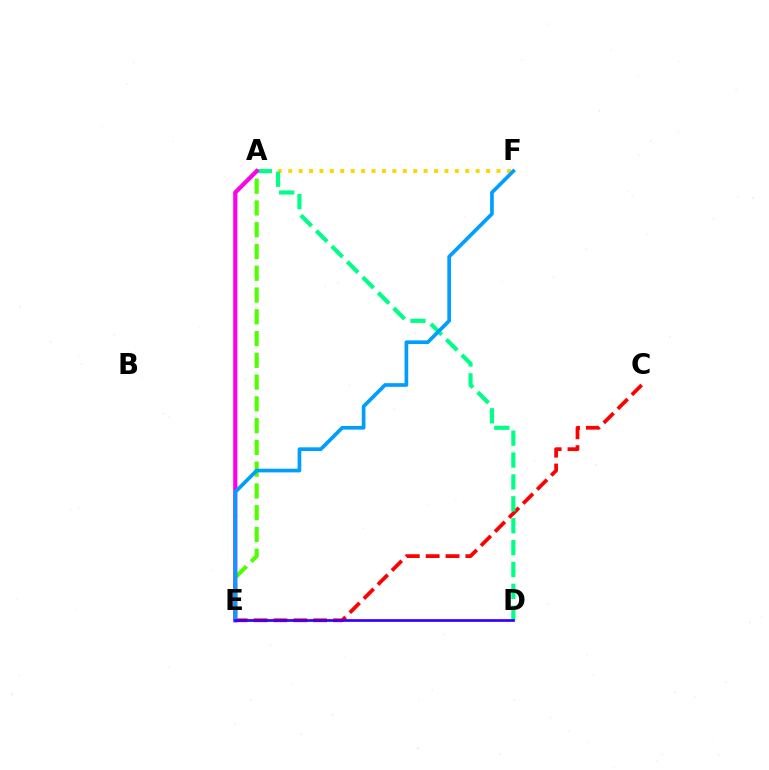{('C', 'E'): [{'color': '#ff0000', 'line_style': 'dashed', 'thickness': 2.7}], ('A', 'F'): [{'color': '#ffd500', 'line_style': 'dotted', 'thickness': 2.83}], ('A', 'D'): [{'color': '#00ff86', 'line_style': 'dashed', 'thickness': 2.97}], ('A', 'E'): [{'color': '#4fff00', 'line_style': 'dashed', 'thickness': 2.96}, {'color': '#ff00ed', 'line_style': 'solid', 'thickness': 2.99}], ('E', 'F'): [{'color': '#009eff', 'line_style': 'solid', 'thickness': 2.65}], ('D', 'E'): [{'color': '#3700ff', 'line_style': 'solid', 'thickness': 1.96}]}